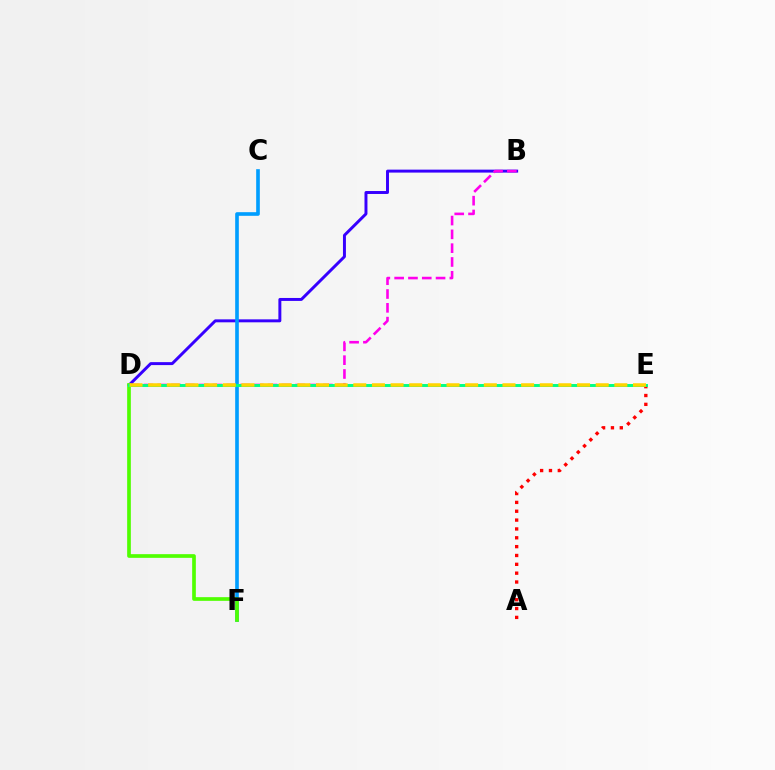{('B', 'D'): [{'color': '#3700ff', 'line_style': 'solid', 'thickness': 2.13}, {'color': '#ff00ed', 'line_style': 'dashed', 'thickness': 1.88}], ('A', 'E'): [{'color': '#ff0000', 'line_style': 'dotted', 'thickness': 2.4}], ('C', 'F'): [{'color': '#009eff', 'line_style': 'solid', 'thickness': 2.62}], ('D', 'F'): [{'color': '#4fff00', 'line_style': 'solid', 'thickness': 2.65}], ('D', 'E'): [{'color': '#00ff86', 'line_style': 'solid', 'thickness': 2.11}, {'color': '#ffd500', 'line_style': 'dashed', 'thickness': 2.53}]}